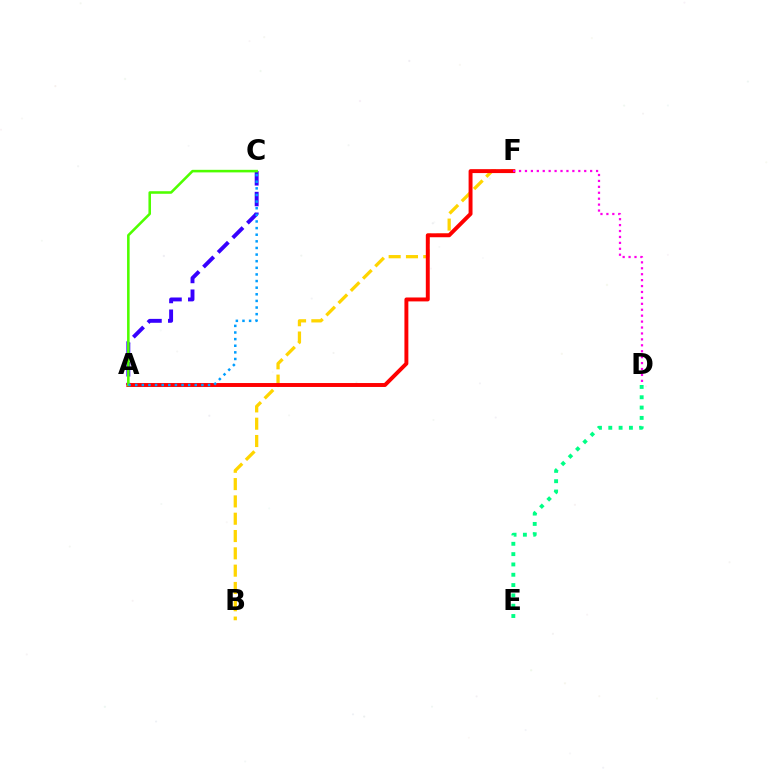{('B', 'F'): [{'color': '#ffd500', 'line_style': 'dashed', 'thickness': 2.35}], ('A', 'C'): [{'color': '#3700ff', 'line_style': 'dashed', 'thickness': 2.81}, {'color': '#4fff00', 'line_style': 'solid', 'thickness': 1.85}, {'color': '#009eff', 'line_style': 'dotted', 'thickness': 1.8}], ('A', 'F'): [{'color': '#ff0000', 'line_style': 'solid', 'thickness': 2.83}], ('D', 'E'): [{'color': '#00ff86', 'line_style': 'dotted', 'thickness': 2.8}], ('D', 'F'): [{'color': '#ff00ed', 'line_style': 'dotted', 'thickness': 1.61}]}